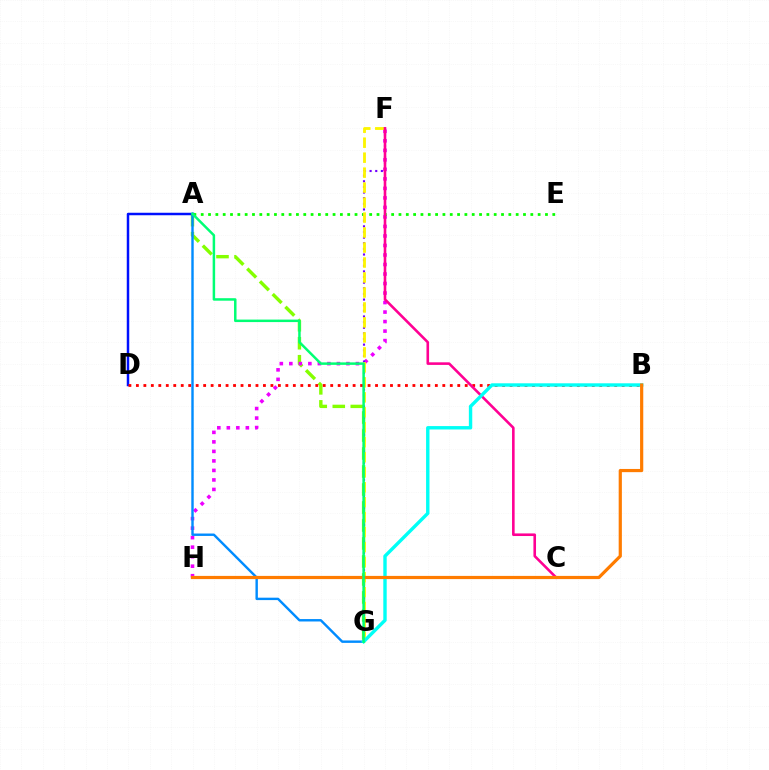{('A', 'G'): [{'color': '#84ff00', 'line_style': 'dashed', 'thickness': 2.44}, {'color': '#008cff', 'line_style': 'solid', 'thickness': 1.74}, {'color': '#00ff74', 'line_style': 'solid', 'thickness': 1.79}], ('A', 'D'): [{'color': '#0010ff', 'line_style': 'solid', 'thickness': 1.79}], ('B', 'D'): [{'color': '#ff0000', 'line_style': 'dotted', 'thickness': 2.03}], ('F', 'H'): [{'color': '#ee00ff', 'line_style': 'dotted', 'thickness': 2.58}], ('A', 'E'): [{'color': '#08ff00', 'line_style': 'dotted', 'thickness': 1.99}], ('F', 'G'): [{'color': '#7200ff', 'line_style': 'dotted', 'thickness': 1.53}, {'color': '#fcf500', 'line_style': 'dashed', 'thickness': 2.04}], ('C', 'F'): [{'color': '#ff0094', 'line_style': 'solid', 'thickness': 1.87}], ('B', 'G'): [{'color': '#00fff6', 'line_style': 'solid', 'thickness': 2.45}], ('B', 'H'): [{'color': '#ff7c00', 'line_style': 'solid', 'thickness': 2.3}]}